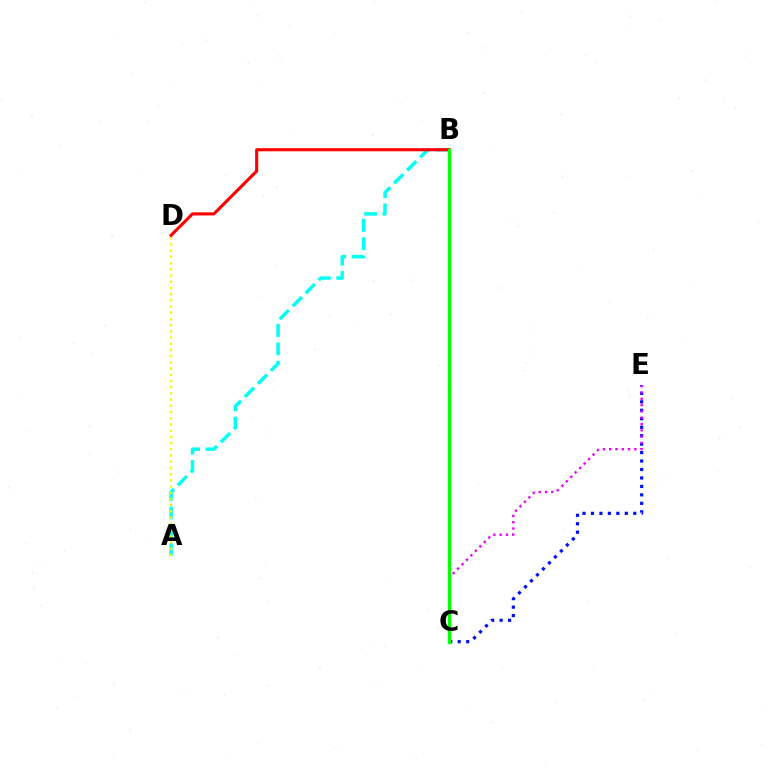{('A', 'B'): [{'color': '#00fff6', 'line_style': 'dashed', 'thickness': 2.5}], ('C', 'E'): [{'color': '#0010ff', 'line_style': 'dotted', 'thickness': 2.3}, {'color': '#ee00ff', 'line_style': 'dotted', 'thickness': 1.71}], ('A', 'D'): [{'color': '#fcf500', 'line_style': 'dotted', 'thickness': 1.69}], ('B', 'D'): [{'color': '#ff0000', 'line_style': 'solid', 'thickness': 2.23}], ('B', 'C'): [{'color': '#08ff00', 'line_style': 'solid', 'thickness': 2.4}]}